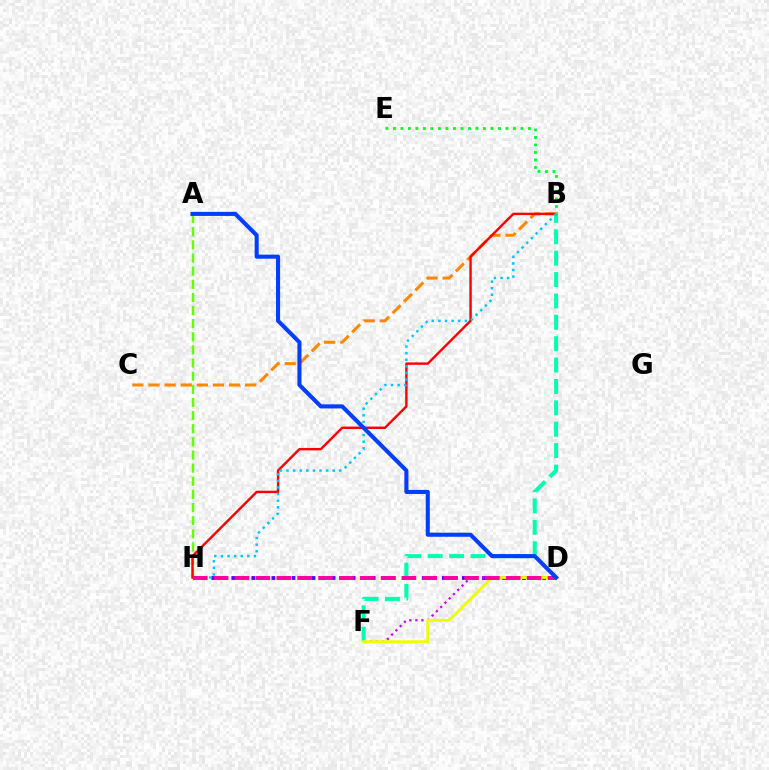{('A', 'H'): [{'color': '#66ff00', 'line_style': 'dashed', 'thickness': 1.78}], ('B', 'C'): [{'color': '#ff8800', 'line_style': 'dashed', 'thickness': 2.19}], ('D', 'H'): [{'color': '#4f00ff', 'line_style': 'dotted', 'thickness': 2.72}, {'color': '#ff00a0', 'line_style': 'dashed', 'thickness': 2.83}], ('D', 'F'): [{'color': '#d600ff', 'line_style': 'dotted', 'thickness': 1.64}, {'color': '#eeff00', 'line_style': 'solid', 'thickness': 2.02}], ('B', 'F'): [{'color': '#00ffaf', 'line_style': 'dashed', 'thickness': 2.91}], ('B', 'H'): [{'color': '#ff0000', 'line_style': 'solid', 'thickness': 1.74}, {'color': '#00c7ff', 'line_style': 'dotted', 'thickness': 1.79}], ('B', 'E'): [{'color': '#00ff27', 'line_style': 'dotted', 'thickness': 2.04}], ('A', 'D'): [{'color': '#003fff', 'line_style': 'solid', 'thickness': 2.93}]}